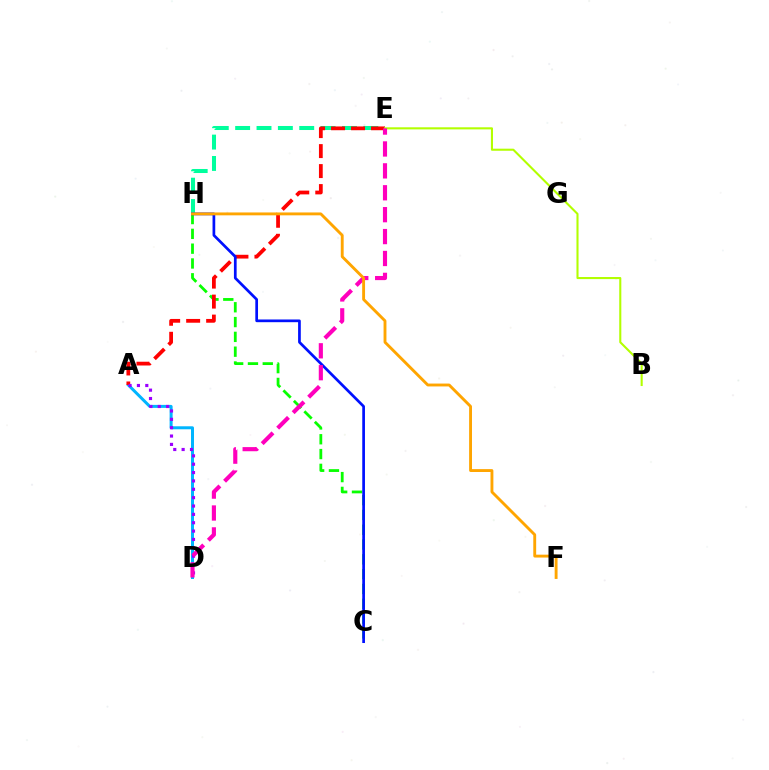{('A', 'D'): [{'color': '#00b5ff', 'line_style': 'solid', 'thickness': 2.16}, {'color': '#9b00ff', 'line_style': 'dotted', 'thickness': 2.27}], ('E', 'H'): [{'color': '#00ff9d', 'line_style': 'dashed', 'thickness': 2.9}], ('C', 'H'): [{'color': '#08ff00', 'line_style': 'dashed', 'thickness': 2.01}, {'color': '#0010ff', 'line_style': 'solid', 'thickness': 1.95}], ('A', 'E'): [{'color': '#ff0000', 'line_style': 'dashed', 'thickness': 2.72}], ('B', 'E'): [{'color': '#b3ff00', 'line_style': 'solid', 'thickness': 1.5}], ('D', 'E'): [{'color': '#ff00bd', 'line_style': 'dashed', 'thickness': 2.98}], ('F', 'H'): [{'color': '#ffa500', 'line_style': 'solid', 'thickness': 2.07}]}